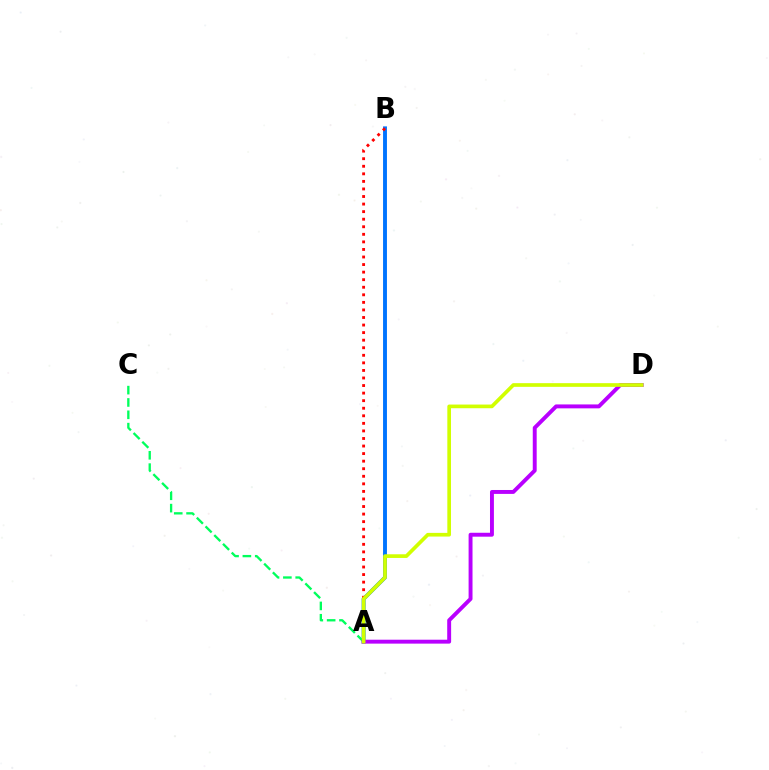{('A', 'B'): [{'color': '#0074ff', 'line_style': 'solid', 'thickness': 2.8}, {'color': '#ff0000', 'line_style': 'dotted', 'thickness': 2.05}], ('A', 'C'): [{'color': '#00ff5c', 'line_style': 'dashed', 'thickness': 1.68}], ('A', 'D'): [{'color': '#b900ff', 'line_style': 'solid', 'thickness': 2.82}, {'color': '#d1ff00', 'line_style': 'solid', 'thickness': 2.65}]}